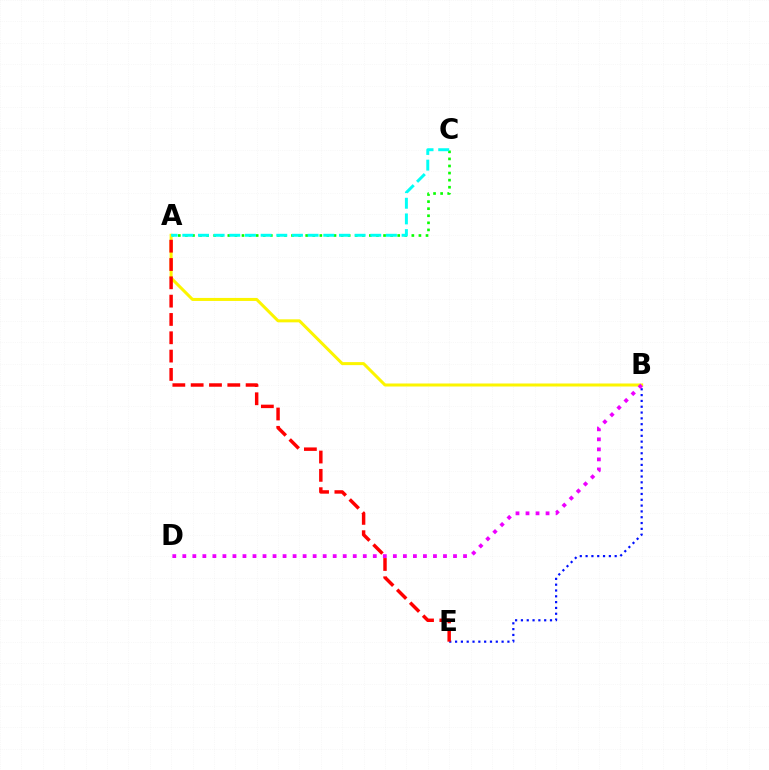{('B', 'E'): [{'color': '#0010ff', 'line_style': 'dotted', 'thickness': 1.58}], ('A', 'C'): [{'color': '#08ff00', 'line_style': 'dotted', 'thickness': 1.92}, {'color': '#00fff6', 'line_style': 'dashed', 'thickness': 2.13}], ('A', 'B'): [{'color': '#fcf500', 'line_style': 'solid', 'thickness': 2.17}], ('A', 'E'): [{'color': '#ff0000', 'line_style': 'dashed', 'thickness': 2.49}], ('B', 'D'): [{'color': '#ee00ff', 'line_style': 'dotted', 'thickness': 2.72}]}